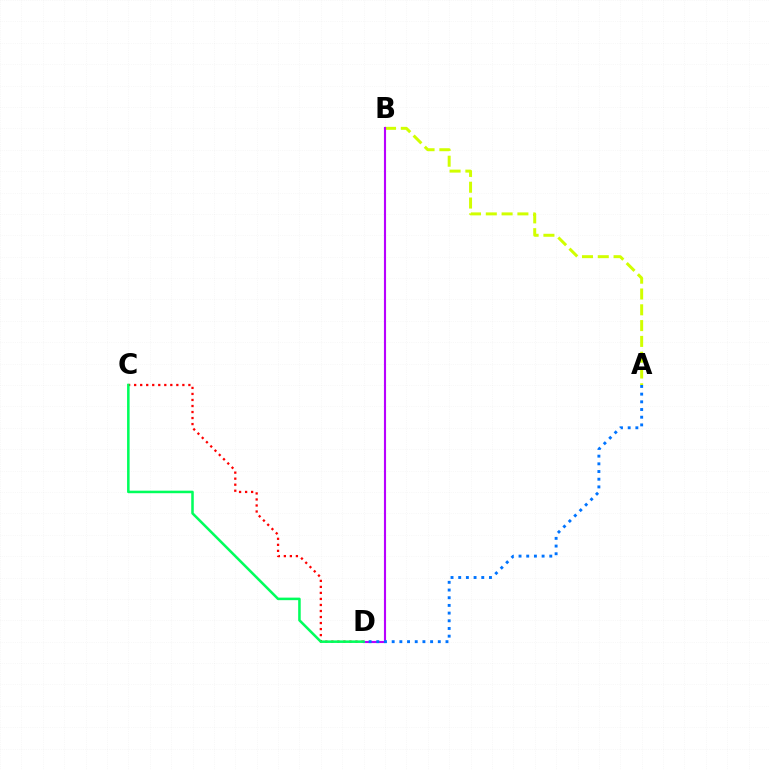{('C', 'D'): [{'color': '#ff0000', 'line_style': 'dotted', 'thickness': 1.64}, {'color': '#00ff5c', 'line_style': 'solid', 'thickness': 1.83}], ('A', 'B'): [{'color': '#d1ff00', 'line_style': 'dashed', 'thickness': 2.15}], ('B', 'D'): [{'color': '#b900ff', 'line_style': 'solid', 'thickness': 1.53}], ('A', 'D'): [{'color': '#0074ff', 'line_style': 'dotted', 'thickness': 2.09}]}